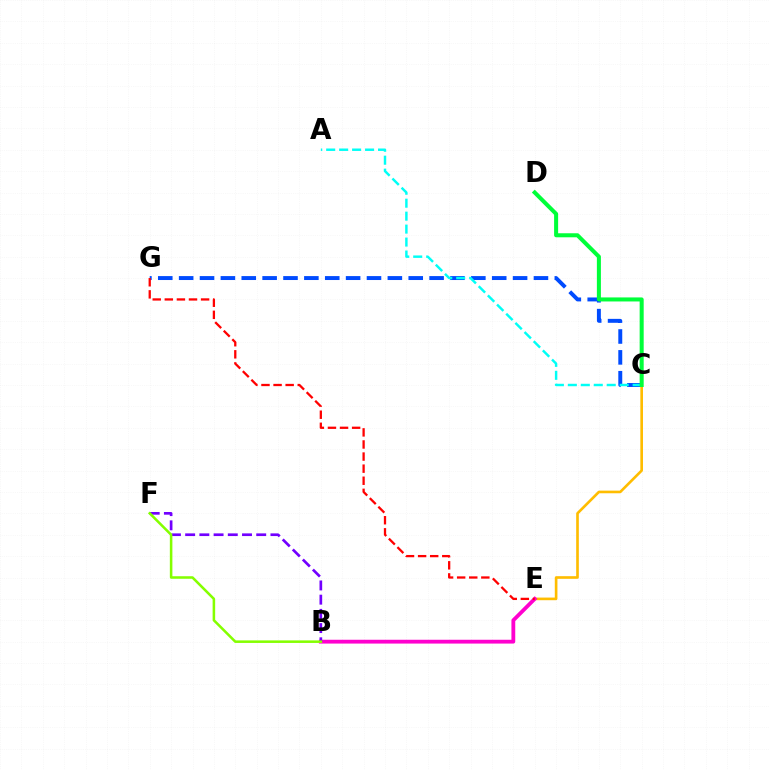{('C', 'G'): [{'color': '#004bff', 'line_style': 'dashed', 'thickness': 2.84}], ('C', 'E'): [{'color': '#ffbd00', 'line_style': 'solid', 'thickness': 1.9}], ('B', 'E'): [{'color': '#ff00cf', 'line_style': 'solid', 'thickness': 2.75}], ('A', 'C'): [{'color': '#00fff6', 'line_style': 'dashed', 'thickness': 1.76}], ('B', 'F'): [{'color': '#7200ff', 'line_style': 'dashed', 'thickness': 1.93}, {'color': '#84ff00', 'line_style': 'solid', 'thickness': 1.83}], ('C', 'D'): [{'color': '#00ff39', 'line_style': 'solid', 'thickness': 2.91}], ('E', 'G'): [{'color': '#ff0000', 'line_style': 'dashed', 'thickness': 1.64}]}